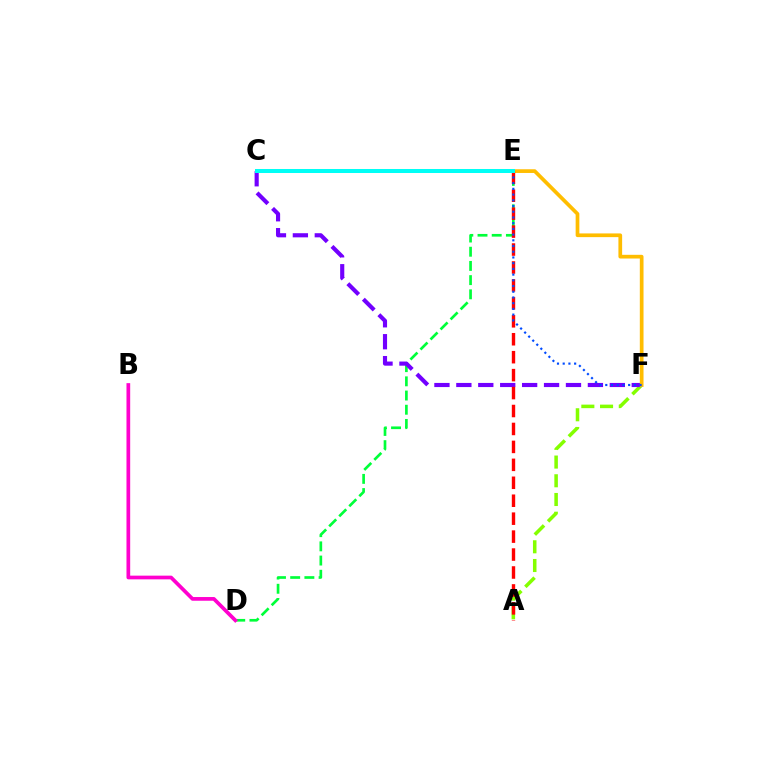{('A', 'F'): [{'color': '#84ff00', 'line_style': 'dashed', 'thickness': 2.54}], ('D', 'E'): [{'color': '#00ff39', 'line_style': 'dashed', 'thickness': 1.93}], ('C', 'F'): [{'color': '#7200ff', 'line_style': 'dashed', 'thickness': 2.98}], ('E', 'F'): [{'color': '#ffbd00', 'line_style': 'solid', 'thickness': 2.67}, {'color': '#004bff', 'line_style': 'dotted', 'thickness': 1.55}], ('A', 'E'): [{'color': '#ff0000', 'line_style': 'dashed', 'thickness': 2.44}], ('B', 'D'): [{'color': '#ff00cf', 'line_style': 'solid', 'thickness': 2.67}], ('C', 'E'): [{'color': '#00fff6', 'line_style': 'solid', 'thickness': 2.89}]}